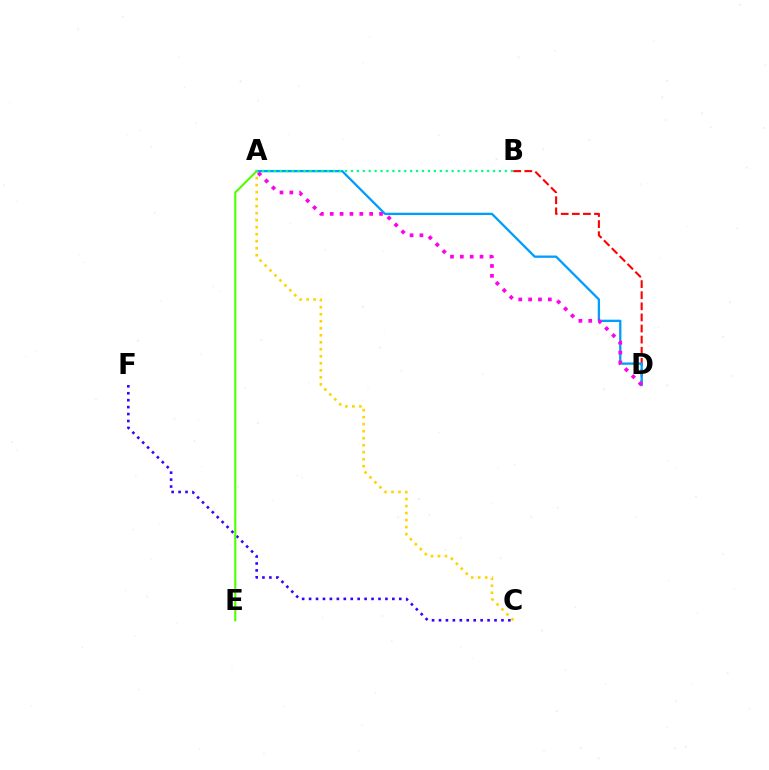{('C', 'F'): [{'color': '#3700ff', 'line_style': 'dotted', 'thickness': 1.89}], ('B', 'D'): [{'color': '#ff0000', 'line_style': 'dashed', 'thickness': 1.51}], ('A', 'C'): [{'color': '#ffd500', 'line_style': 'dotted', 'thickness': 1.9}], ('A', 'D'): [{'color': '#009eff', 'line_style': 'solid', 'thickness': 1.65}, {'color': '#ff00ed', 'line_style': 'dotted', 'thickness': 2.68}], ('A', 'E'): [{'color': '#4fff00', 'line_style': 'solid', 'thickness': 1.52}], ('A', 'B'): [{'color': '#00ff86', 'line_style': 'dotted', 'thickness': 1.61}]}